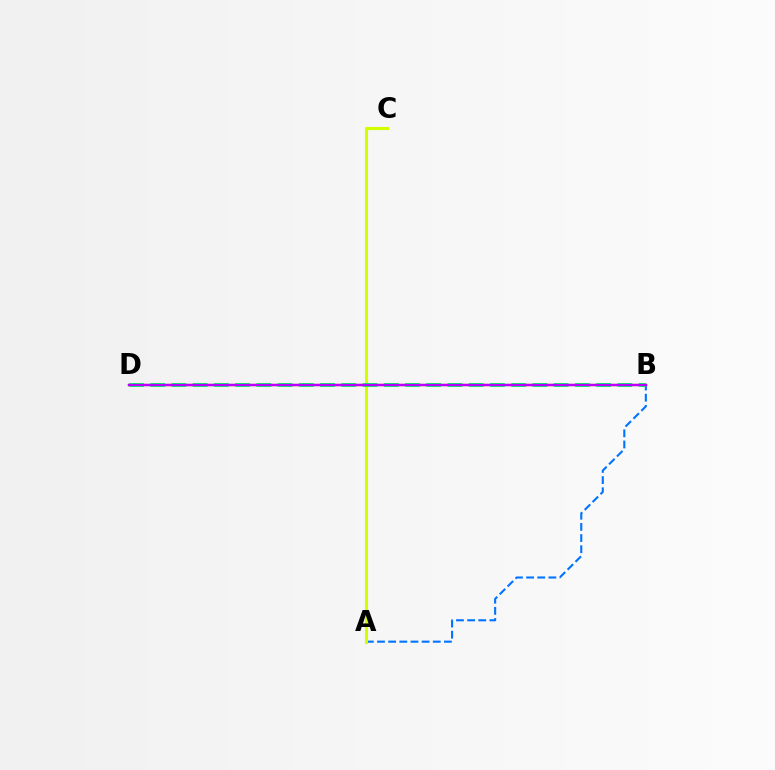{('A', 'B'): [{'color': '#0074ff', 'line_style': 'dashed', 'thickness': 1.51}], ('A', 'C'): [{'color': '#d1ff00', 'line_style': 'solid', 'thickness': 2.25}], ('B', 'D'): [{'color': '#ff0000', 'line_style': 'solid', 'thickness': 1.58}, {'color': '#00ff5c', 'line_style': 'dashed', 'thickness': 2.88}, {'color': '#b900ff', 'line_style': 'solid', 'thickness': 1.7}]}